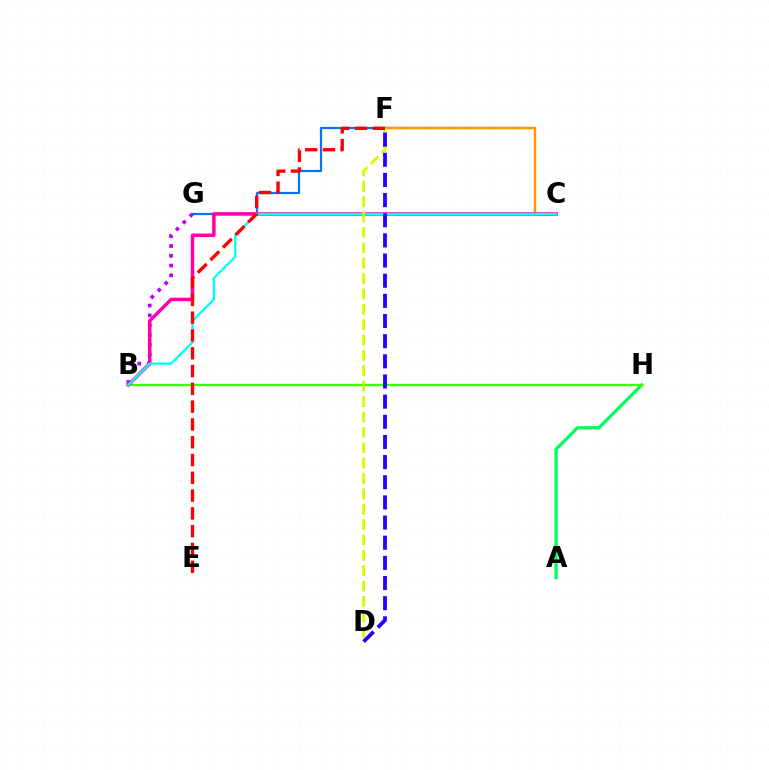{('F', 'G'): [{'color': '#0074ff', 'line_style': 'solid', 'thickness': 1.6}], ('B', 'G'): [{'color': '#b900ff', 'line_style': 'dotted', 'thickness': 2.66}], ('A', 'H'): [{'color': '#00ff5c', 'line_style': 'solid', 'thickness': 2.36}], ('C', 'F'): [{'color': '#ff9400', 'line_style': 'solid', 'thickness': 1.79}], ('B', 'H'): [{'color': '#3dff00', 'line_style': 'solid', 'thickness': 1.65}], ('B', 'C'): [{'color': '#ff00ac', 'line_style': 'solid', 'thickness': 2.51}, {'color': '#00fff6', 'line_style': 'solid', 'thickness': 1.67}], ('D', 'F'): [{'color': '#d1ff00', 'line_style': 'dashed', 'thickness': 2.09}, {'color': '#2500ff', 'line_style': 'dashed', 'thickness': 2.74}], ('E', 'F'): [{'color': '#ff0000', 'line_style': 'dashed', 'thickness': 2.42}]}